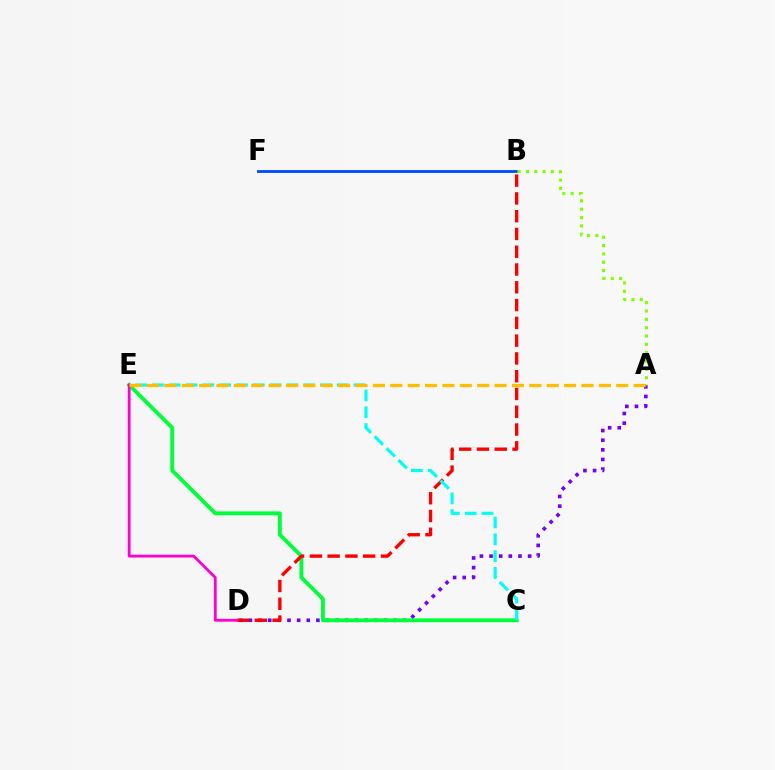{('A', 'D'): [{'color': '#7200ff', 'line_style': 'dotted', 'thickness': 2.62}], ('B', 'F'): [{'color': '#004bff', 'line_style': 'solid', 'thickness': 2.04}], ('C', 'E'): [{'color': '#00ff39', 'line_style': 'solid', 'thickness': 2.77}, {'color': '#00fff6', 'line_style': 'dashed', 'thickness': 2.28}], ('B', 'D'): [{'color': '#ff0000', 'line_style': 'dashed', 'thickness': 2.42}], ('A', 'B'): [{'color': '#84ff00', 'line_style': 'dotted', 'thickness': 2.27}], ('D', 'E'): [{'color': '#ff00cf', 'line_style': 'solid', 'thickness': 2.03}], ('A', 'E'): [{'color': '#ffbd00', 'line_style': 'dashed', 'thickness': 2.36}]}